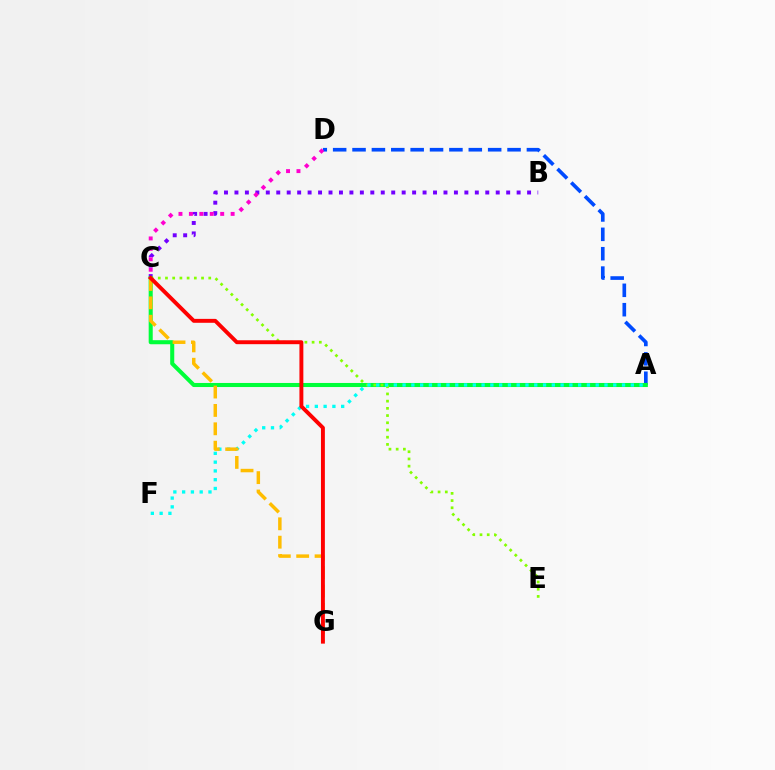{('A', 'D'): [{'color': '#004bff', 'line_style': 'dashed', 'thickness': 2.63}], ('B', 'C'): [{'color': '#7200ff', 'line_style': 'dotted', 'thickness': 2.84}], ('C', 'D'): [{'color': '#ff00cf', 'line_style': 'dotted', 'thickness': 2.83}], ('A', 'C'): [{'color': '#00ff39', 'line_style': 'solid', 'thickness': 2.93}], ('C', 'E'): [{'color': '#84ff00', 'line_style': 'dotted', 'thickness': 1.96}], ('A', 'F'): [{'color': '#00fff6', 'line_style': 'dotted', 'thickness': 2.39}], ('C', 'G'): [{'color': '#ffbd00', 'line_style': 'dashed', 'thickness': 2.5}, {'color': '#ff0000', 'line_style': 'solid', 'thickness': 2.82}]}